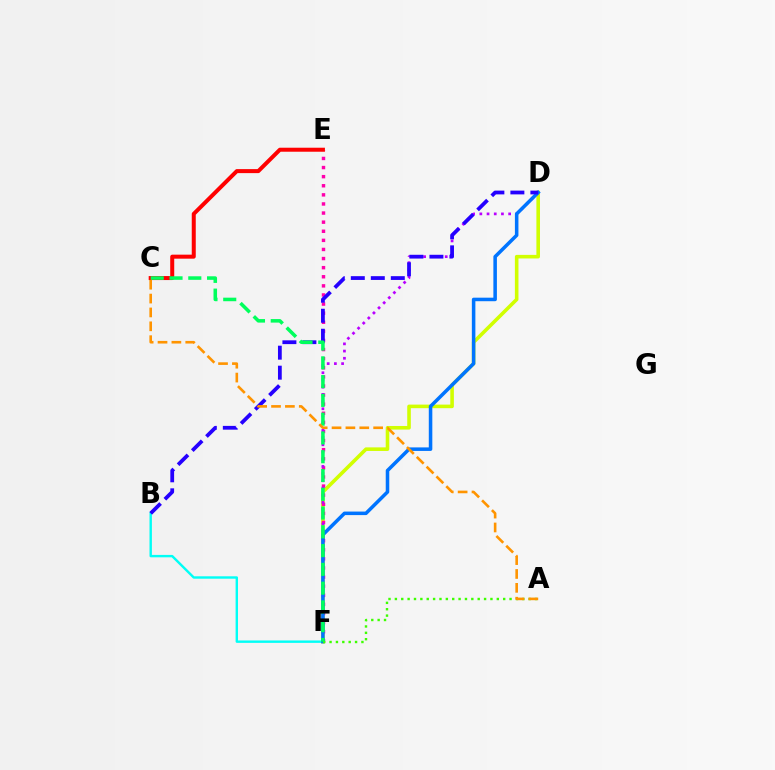{('B', 'F'): [{'color': '#00fff6', 'line_style': 'solid', 'thickness': 1.73}], ('D', 'F'): [{'color': '#d1ff00', 'line_style': 'solid', 'thickness': 2.58}, {'color': '#b900ff', 'line_style': 'dotted', 'thickness': 1.96}, {'color': '#0074ff', 'line_style': 'solid', 'thickness': 2.54}], ('E', 'F'): [{'color': '#ff00ac', 'line_style': 'dotted', 'thickness': 2.47}], ('C', 'E'): [{'color': '#ff0000', 'line_style': 'solid', 'thickness': 2.89}], ('A', 'F'): [{'color': '#3dff00', 'line_style': 'dotted', 'thickness': 1.73}], ('B', 'D'): [{'color': '#2500ff', 'line_style': 'dashed', 'thickness': 2.72}], ('C', 'F'): [{'color': '#00ff5c', 'line_style': 'dashed', 'thickness': 2.55}], ('A', 'C'): [{'color': '#ff9400', 'line_style': 'dashed', 'thickness': 1.88}]}